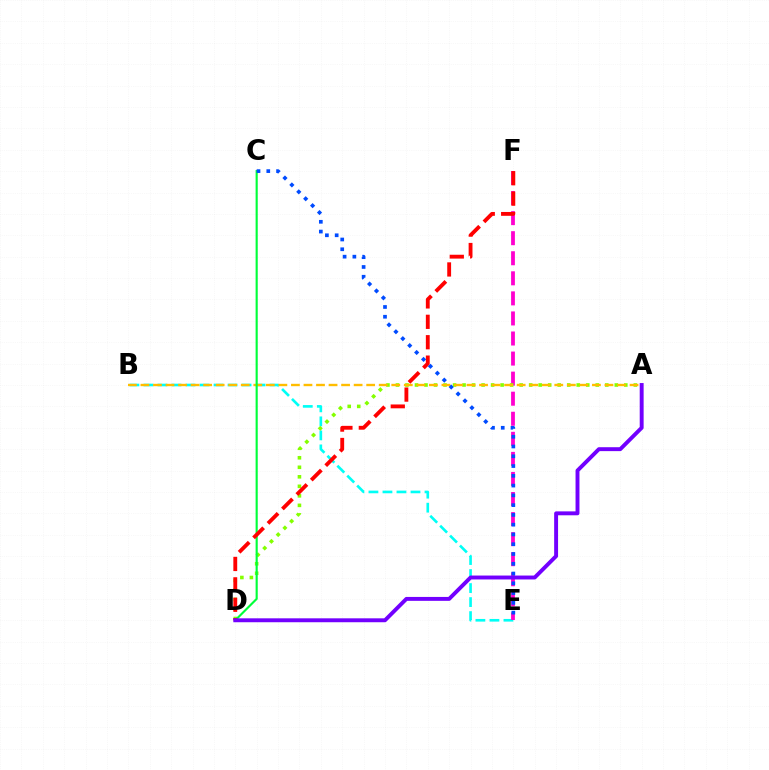{('B', 'E'): [{'color': '#00fff6', 'line_style': 'dashed', 'thickness': 1.9}], ('E', 'F'): [{'color': '#ff00cf', 'line_style': 'dashed', 'thickness': 2.73}], ('A', 'D'): [{'color': '#84ff00', 'line_style': 'dotted', 'thickness': 2.59}, {'color': '#7200ff', 'line_style': 'solid', 'thickness': 2.82}], ('A', 'B'): [{'color': '#ffbd00', 'line_style': 'dashed', 'thickness': 1.7}], ('C', 'D'): [{'color': '#00ff39', 'line_style': 'solid', 'thickness': 1.54}], ('D', 'F'): [{'color': '#ff0000', 'line_style': 'dashed', 'thickness': 2.77}], ('C', 'E'): [{'color': '#004bff', 'line_style': 'dotted', 'thickness': 2.66}]}